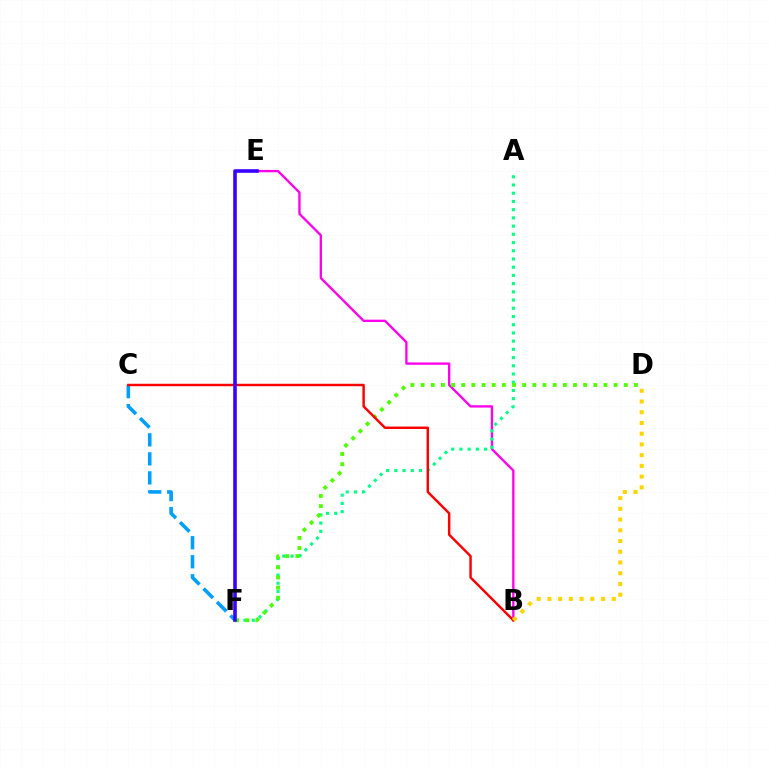{('B', 'E'): [{'color': '#ff00ed', 'line_style': 'solid', 'thickness': 1.69}], ('C', 'F'): [{'color': '#009eff', 'line_style': 'dashed', 'thickness': 2.58}], ('A', 'F'): [{'color': '#00ff86', 'line_style': 'dotted', 'thickness': 2.23}], ('D', 'F'): [{'color': '#4fff00', 'line_style': 'dotted', 'thickness': 2.76}], ('B', 'C'): [{'color': '#ff0000', 'line_style': 'solid', 'thickness': 1.76}], ('E', 'F'): [{'color': '#3700ff', 'line_style': 'solid', 'thickness': 2.59}], ('B', 'D'): [{'color': '#ffd500', 'line_style': 'dotted', 'thickness': 2.91}]}